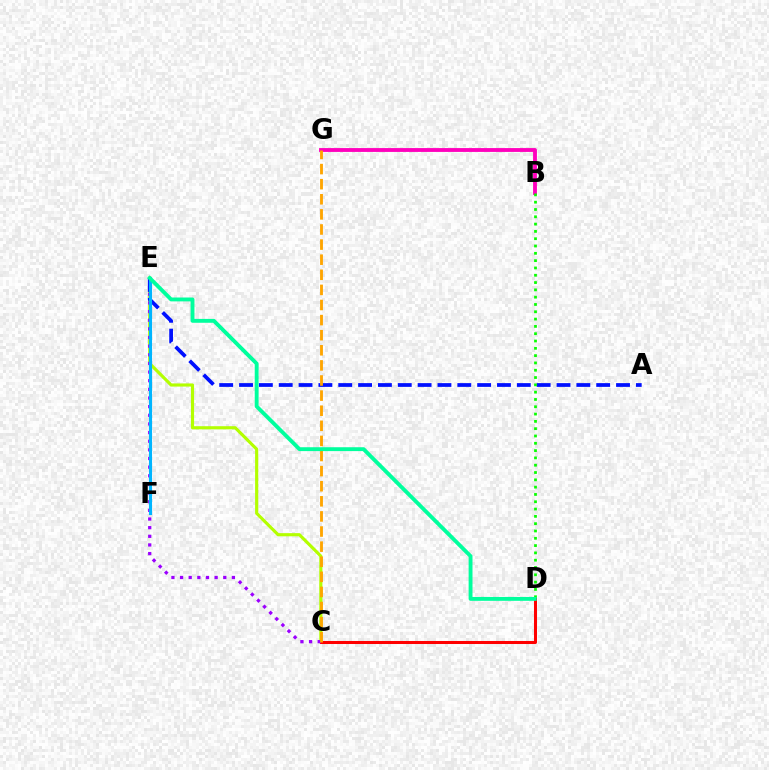{('B', 'G'): [{'color': '#ff00bd', 'line_style': 'solid', 'thickness': 2.77}], ('C', 'E'): [{'color': '#b3ff00', 'line_style': 'solid', 'thickness': 2.27}, {'color': '#9b00ff', 'line_style': 'dotted', 'thickness': 2.35}], ('C', 'D'): [{'color': '#ff0000', 'line_style': 'solid', 'thickness': 2.18}], ('A', 'E'): [{'color': '#0010ff', 'line_style': 'dashed', 'thickness': 2.7}], ('E', 'F'): [{'color': '#00b5ff', 'line_style': 'solid', 'thickness': 2.23}], ('C', 'G'): [{'color': '#ffa500', 'line_style': 'dashed', 'thickness': 2.05}], ('B', 'D'): [{'color': '#08ff00', 'line_style': 'dotted', 'thickness': 1.99}], ('D', 'E'): [{'color': '#00ff9d', 'line_style': 'solid', 'thickness': 2.79}]}